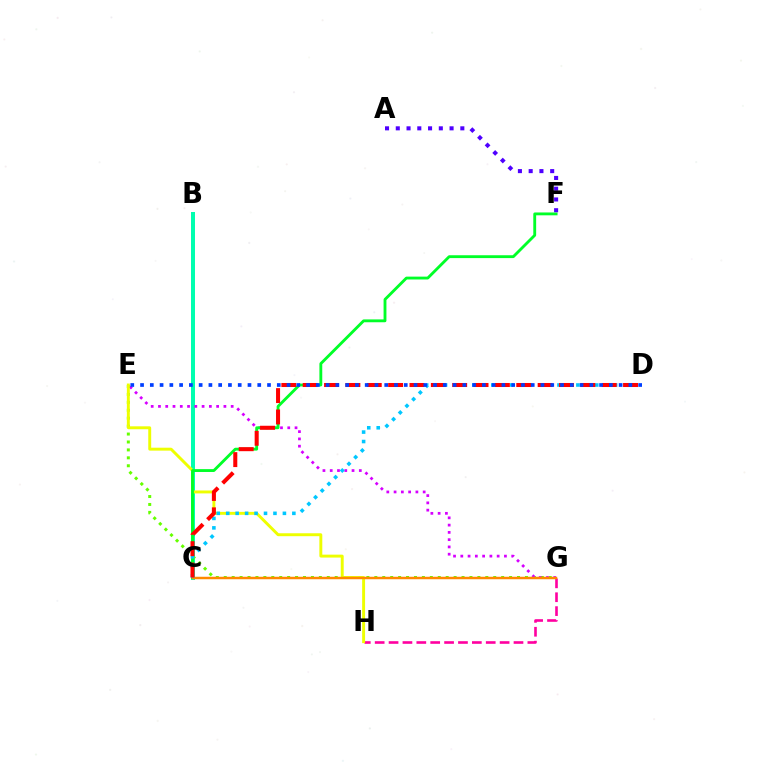{('B', 'C'): [{'color': '#00ffaf', 'line_style': 'solid', 'thickness': 2.87}], ('E', 'G'): [{'color': '#66ff00', 'line_style': 'dotted', 'thickness': 2.15}, {'color': '#d600ff', 'line_style': 'dotted', 'thickness': 1.98}], ('G', 'H'): [{'color': '#ff00a0', 'line_style': 'dashed', 'thickness': 1.89}], ('E', 'H'): [{'color': '#eeff00', 'line_style': 'solid', 'thickness': 2.11}], ('C', 'F'): [{'color': '#00ff27', 'line_style': 'solid', 'thickness': 2.05}], ('C', 'G'): [{'color': '#ff8800', 'line_style': 'solid', 'thickness': 1.79}], ('C', 'D'): [{'color': '#00c7ff', 'line_style': 'dotted', 'thickness': 2.57}, {'color': '#ff0000', 'line_style': 'dashed', 'thickness': 2.9}], ('A', 'F'): [{'color': '#4f00ff', 'line_style': 'dotted', 'thickness': 2.92}], ('D', 'E'): [{'color': '#003fff', 'line_style': 'dotted', 'thickness': 2.65}]}